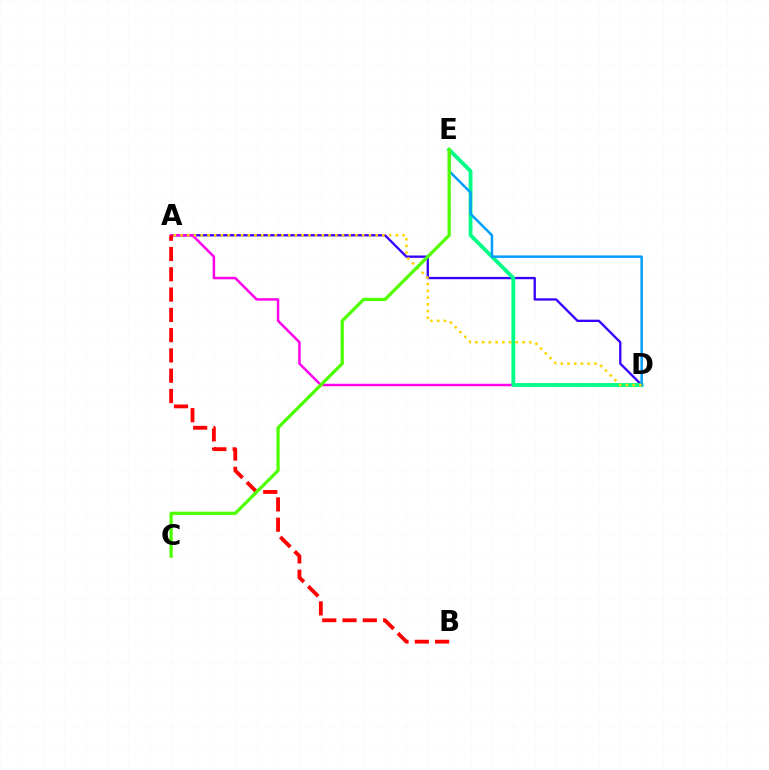{('A', 'D'): [{'color': '#3700ff', 'line_style': 'solid', 'thickness': 1.68}, {'color': '#ff00ed', 'line_style': 'solid', 'thickness': 1.8}, {'color': '#ffd500', 'line_style': 'dotted', 'thickness': 1.83}], ('D', 'E'): [{'color': '#00ff86', 'line_style': 'solid', 'thickness': 2.77}, {'color': '#009eff', 'line_style': 'solid', 'thickness': 1.79}], ('A', 'B'): [{'color': '#ff0000', 'line_style': 'dashed', 'thickness': 2.76}], ('C', 'E'): [{'color': '#4fff00', 'line_style': 'solid', 'thickness': 2.35}]}